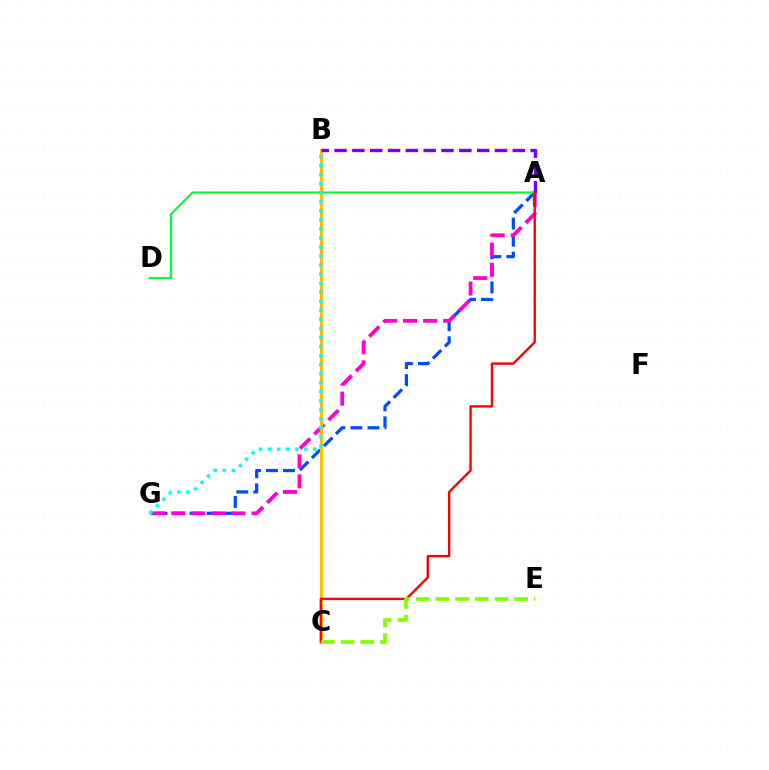{('A', 'G'): [{'color': '#004bff', 'line_style': 'dashed', 'thickness': 2.31}, {'color': '#ff00cf', 'line_style': 'dashed', 'thickness': 2.73}], ('B', 'C'): [{'color': '#ffbd00', 'line_style': 'solid', 'thickness': 2.27}], ('A', 'D'): [{'color': '#00ff39', 'line_style': 'solid', 'thickness': 1.55}], ('A', 'B'): [{'color': '#7200ff', 'line_style': 'dashed', 'thickness': 2.42}], ('A', 'C'): [{'color': '#ff0000', 'line_style': 'solid', 'thickness': 1.71}], ('B', 'G'): [{'color': '#00fff6', 'line_style': 'dotted', 'thickness': 2.46}], ('C', 'E'): [{'color': '#84ff00', 'line_style': 'dashed', 'thickness': 2.67}]}